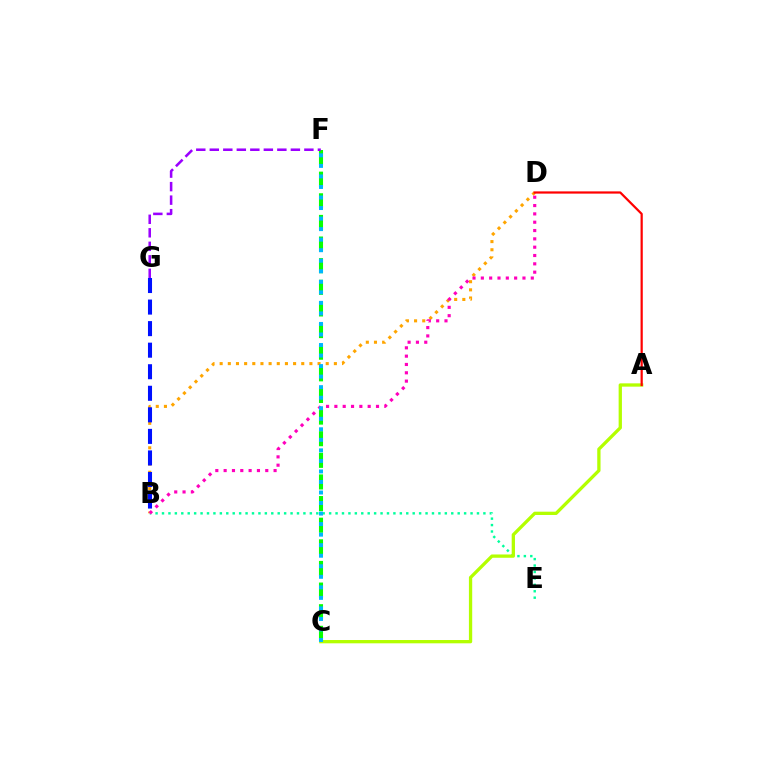{('C', 'F'): [{'color': '#08ff00', 'line_style': 'dashed', 'thickness': 2.94}, {'color': '#00b5ff', 'line_style': 'dotted', 'thickness': 2.86}], ('B', 'E'): [{'color': '#00ff9d', 'line_style': 'dotted', 'thickness': 1.75}], ('B', 'D'): [{'color': '#ffa500', 'line_style': 'dotted', 'thickness': 2.22}, {'color': '#ff00bd', 'line_style': 'dotted', 'thickness': 2.26}], ('A', 'C'): [{'color': '#b3ff00', 'line_style': 'solid', 'thickness': 2.37}], ('F', 'G'): [{'color': '#9b00ff', 'line_style': 'dashed', 'thickness': 1.84}], ('A', 'D'): [{'color': '#ff0000', 'line_style': 'solid', 'thickness': 1.6}], ('B', 'G'): [{'color': '#0010ff', 'line_style': 'dashed', 'thickness': 2.93}]}